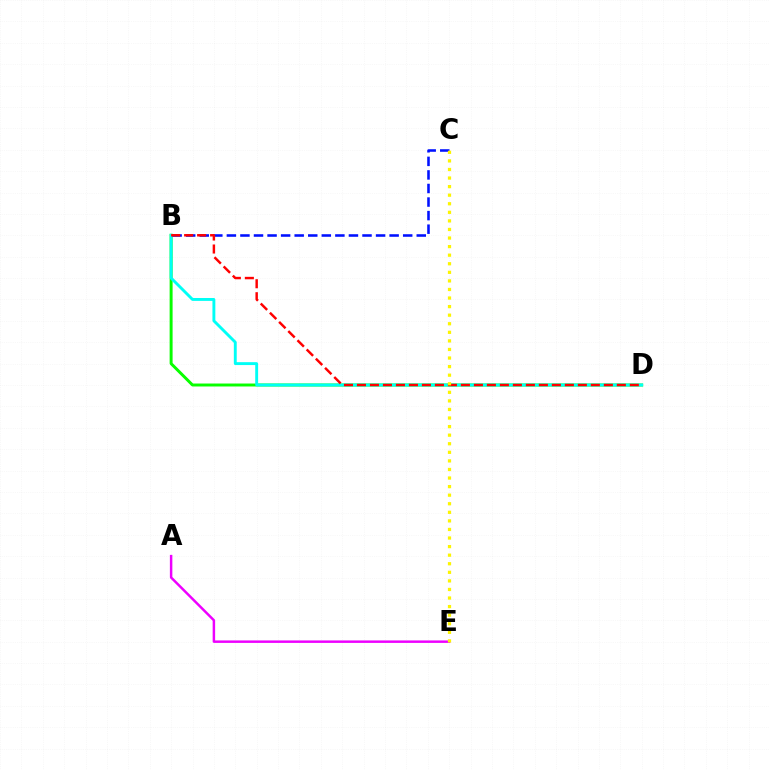{('B', 'D'): [{'color': '#08ff00', 'line_style': 'solid', 'thickness': 2.13}, {'color': '#00fff6', 'line_style': 'solid', 'thickness': 2.08}, {'color': '#ff0000', 'line_style': 'dashed', 'thickness': 1.77}], ('A', 'E'): [{'color': '#ee00ff', 'line_style': 'solid', 'thickness': 1.78}], ('B', 'C'): [{'color': '#0010ff', 'line_style': 'dashed', 'thickness': 1.84}], ('C', 'E'): [{'color': '#fcf500', 'line_style': 'dotted', 'thickness': 2.33}]}